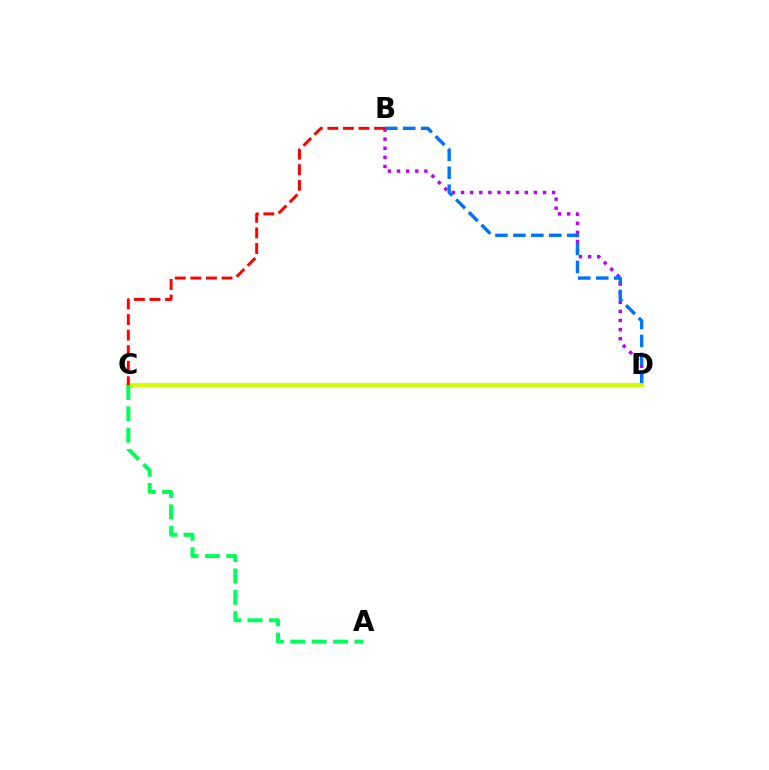{('B', 'D'): [{'color': '#b900ff', 'line_style': 'dotted', 'thickness': 2.47}, {'color': '#0074ff', 'line_style': 'dashed', 'thickness': 2.44}], ('C', 'D'): [{'color': '#d1ff00', 'line_style': 'solid', 'thickness': 2.93}], ('A', 'C'): [{'color': '#00ff5c', 'line_style': 'dashed', 'thickness': 2.9}], ('B', 'C'): [{'color': '#ff0000', 'line_style': 'dashed', 'thickness': 2.12}]}